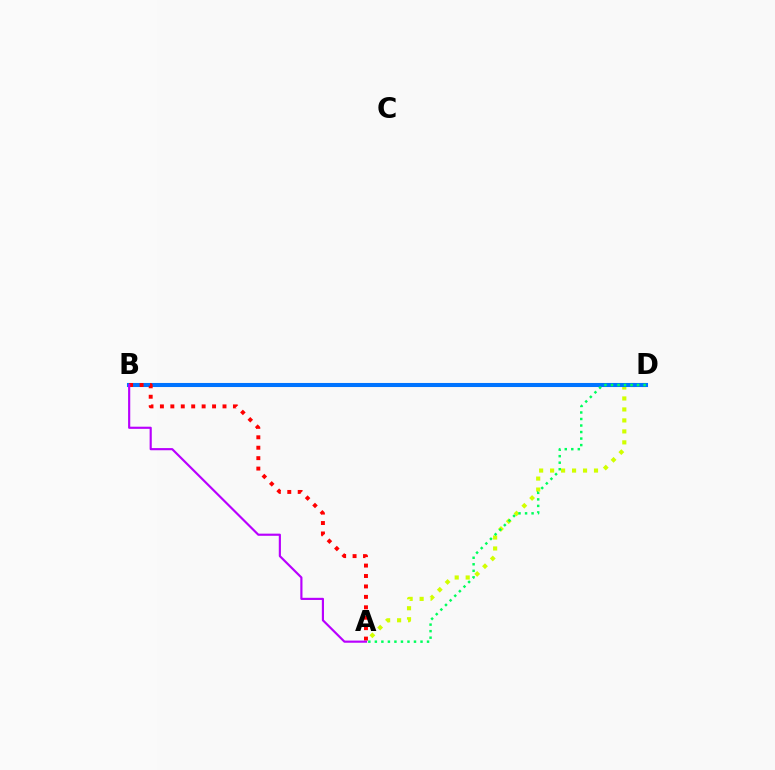{('A', 'D'): [{'color': '#d1ff00', 'line_style': 'dotted', 'thickness': 2.98}, {'color': '#00ff5c', 'line_style': 'dotted', 'thickness': 1.77}], ('B', 'D'): [{'color': '#0074ff', 'line_style': 'solid', 'thickness': 2.93}], ('A', 'B'): [{'color': '#ff0000', 'line_style': 'dotted', 'thickness': 2.83}, {'color': '#b900ff', 'line_style': 'solid', 'thickness': 1.55}]}